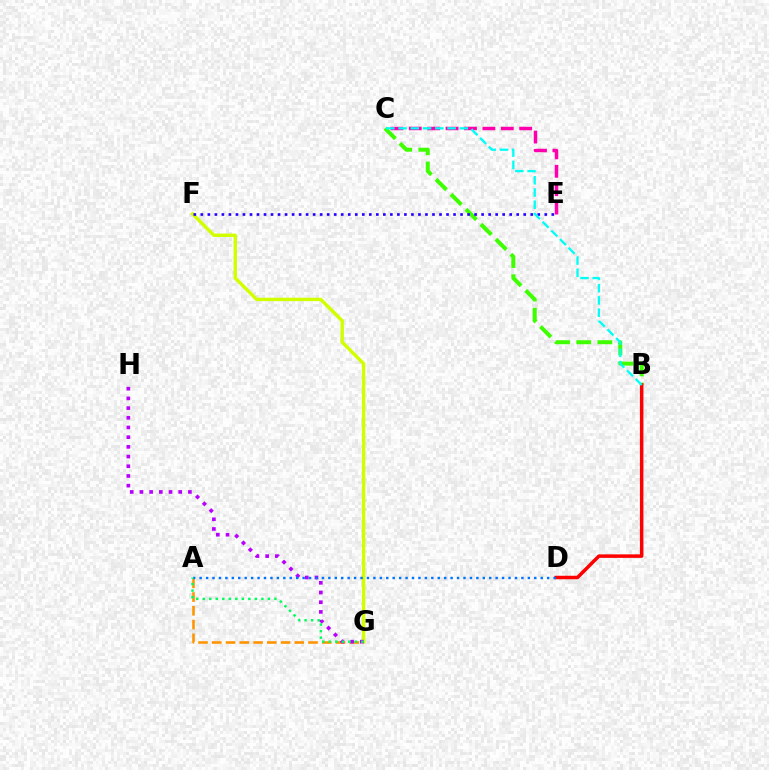{('A', 'G'): [{'color': '#ff9400', 'line_style': 'dashed', 'thickness': 1.87}, {'color': '#00ff5c', 'line_style': 'dotted', 'thickness': 1.77}], ('F', 'G'): [{'color': '#d1ff00', 'line_style': 'solid', 'thickness': 2.44}], ('G', 'H'): [{'color': '#b900ff', 'line_style': 'dotted', 'thickness': 2.63}], ('B', 'C'): [{'color': '#3dff00', 'line_style': 'dashed', 'thickness': 2.88}, {'color': '#00fff6', 'line_style': 'dashed', 'thickness': 1.66}], ('B', 'D'): [{'color': '#ff0000', 'line_style': 'solid', 'thickness': 2.52}], ('A', 'D'): [{'color': '#0074ff', 'line_style': 'dotted', 'thickness': 1.75}], ('C', 'E'): [{'color': '#ff00ac', 'line_style': 'dashed', 'thickness': 2.5}], ('E', 'F'): [{'color': '#2500ff', 'line_style': 'dotted', 'thickness': 1.91}]}